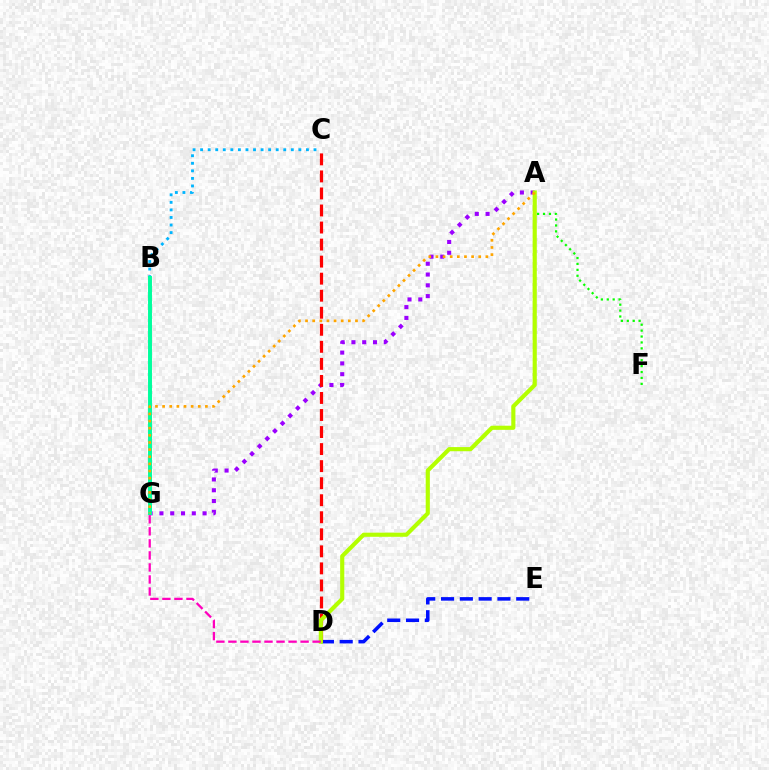{('D', 'E'): [{'color': '#0010ff', 'line_style': 'dashed', 'thickness': 2.55}], ('B', 'C'): [{'color': '#00b5ff', 'line_style': 'dotted', 'thickness': 2.05}], ('A', 'G'): [{'color': '#9b00ff', 'line_style': 'dotted', 'thickness': 2.93}, {'color': '#ffa500', 'line_style': 'dotted', 'thickness': 1.94}], ('C', 'D'): [{'color': '#ff0000', 'line_style': 'dashed', 'thickness': 2.32}], ('B', 'G'): [{'color': '#00ff9d', 'line_style': 'solid', 'thickness': 2.84}], ('A', 'F'): [{'color': '#08ff00', 'line_style': 'dotted', 'thickness': 1.61}], ('A', 'D'): [{'color': '#b3ff00', 'line_style': 'solid', 'thickness': 2.98}], ('D', 'G'): [{'color': '#ff00bd', 'line_style': 'dashed', 'thickness': 1.63}]}